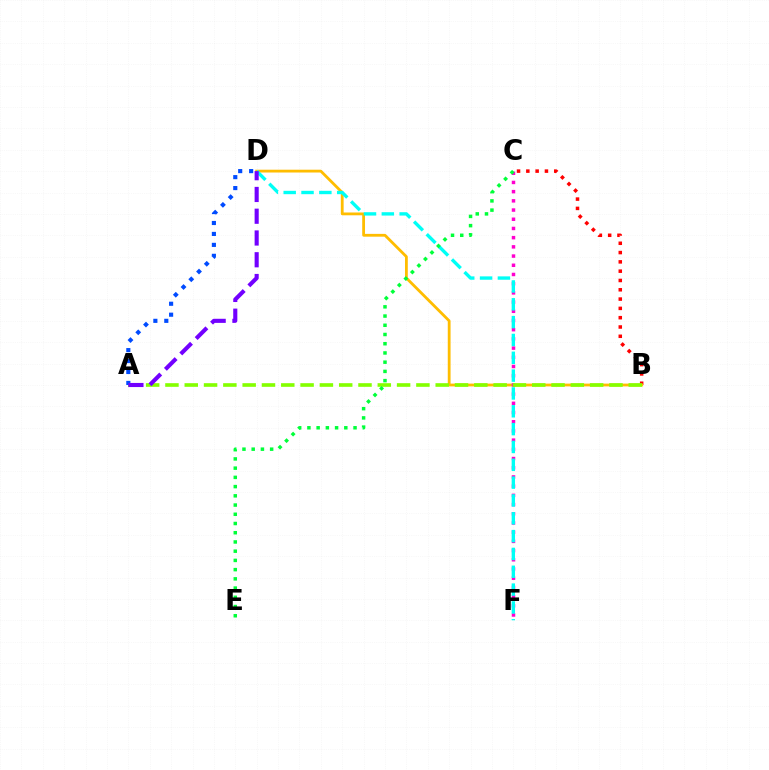{('B', 'C'): [{'color': '#ff0000', 'line_style': 'dotted', 'thickness': 2.53}], ('B', 'D'): [{'color': '#ffbd00', 'line_style': 'solid', 'thickness': 2.02}], ('C', 'F'): [{'color': '#ff00cf', 'line_style': 'dotted', 'thickness': 2.5}], ('D', 'F'): [{'color': '#00fff6', 'line_style': 'dashed', 'thickness': 2.42}], ('A', 'B'): [{'color': '#84ff00', 'line_style': 'dashed', 'thickness': 2.62}], ('A', 'D'): [{'color': '#004bff', 'line_style': 'dotted', 'thickness': 2.97}, {'color': '#7200ff', 'line_style': 'dashed', 'thickness': 2.96}], ('C', 'E'): [{'color': '#00ff39', 'line_style': 'dotted', 'thickness': 2.51}]}